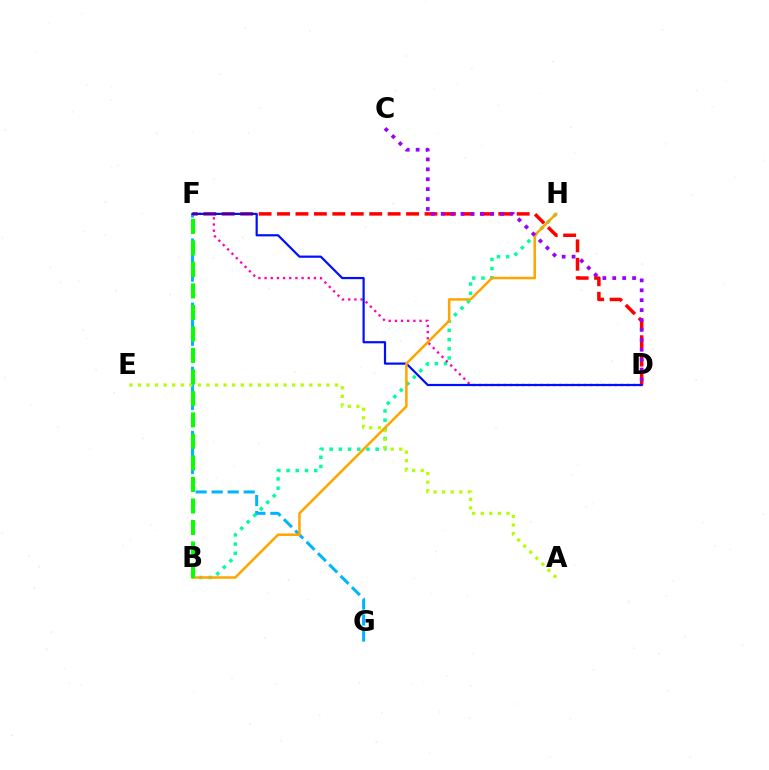{('B', 'H'): [{'color': '#00ff9d', 'line_style': 'dotted', 'thickness': 2.5}, {'color': '#ffa500', 'line_style': 'solid', 'thickness': 1.81}], ('D', 'F'): [{'color': '#ff00bd', 'line_style': 'dotted', 'thickness': 1.68}, {'color': '#ff0000', 'line_style': 'dashed', 'thickness': 2.5}, {'color': '#0010ff', 'line_style': 'solid', 'thickness': 1.59}], ('F', 'G'): [{'color': '#00b5ff', 'line_style': 'dashed', 'thickness': 2.18}], ('A', 'E'): [{'color': '#b3ff00', 'line_style': 'dotted', 'thickness': 2.33}], ('C', 'D'): [{'color': '#9b00ff', 'line_style': 'dotted', 'thickness': 2.69}], ('B', 'F'): [{'color': '#08ff00', 'line_style': 'dashed', 'thickness': 2.92}]}